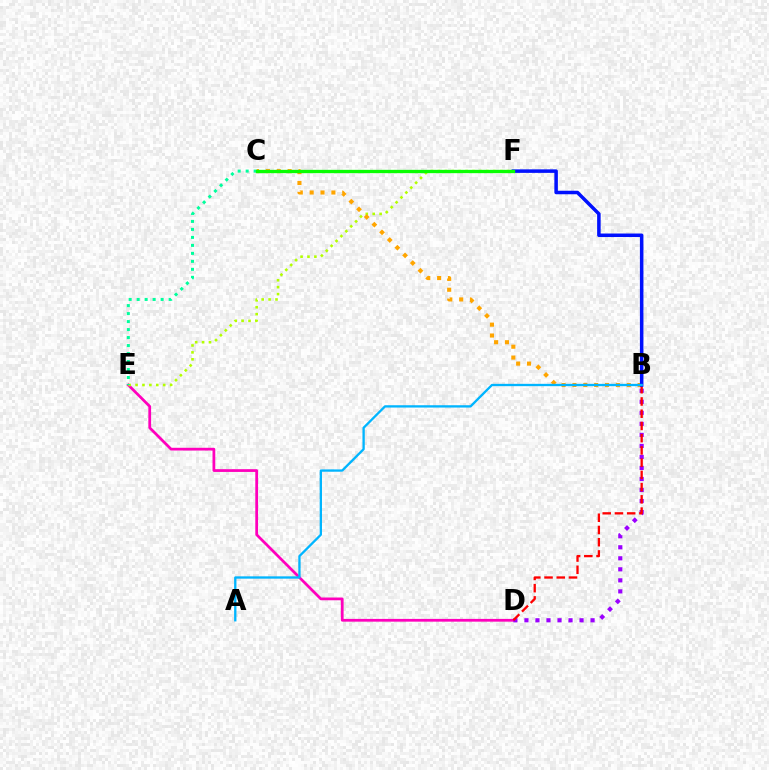{('D', 'E'): [{'color': '#ff00bd', 'line_style': 'solid', 'thickness': 1.98}], ('E', 'F'): [{'color': '#b3ff00', 'line_style': 'dotted', 'thickness': 1.88}], ('B', 'D'): [{'color': '#9b00ff', 'line_style': 'dotted', 'thickness': 2.99}, {'color': '#ff0000', 'line_style': 'dashed', 'thickness': 1.66}], ('B', 'C'): [{'color': '#ffa500', 'line_style': 'dotted', 'thickness': 2.95}], ('B', 'F'): [{'color': '#0010ff', 'line_style': 'solid', 'thickness': 2.53}], ('A', 'B'): [{'color': '#00b5ff', 'line_style': 'solid', 'thickness': 1.67}], ('C', 'E'): [{'color': '#00ff9d', 'line_style': 'dotted', 'thickness': 2.17}], ('C', 'F'): [{'color': '#08ff00', 'line_style': 'solid', 'thickness': 2.39}]}